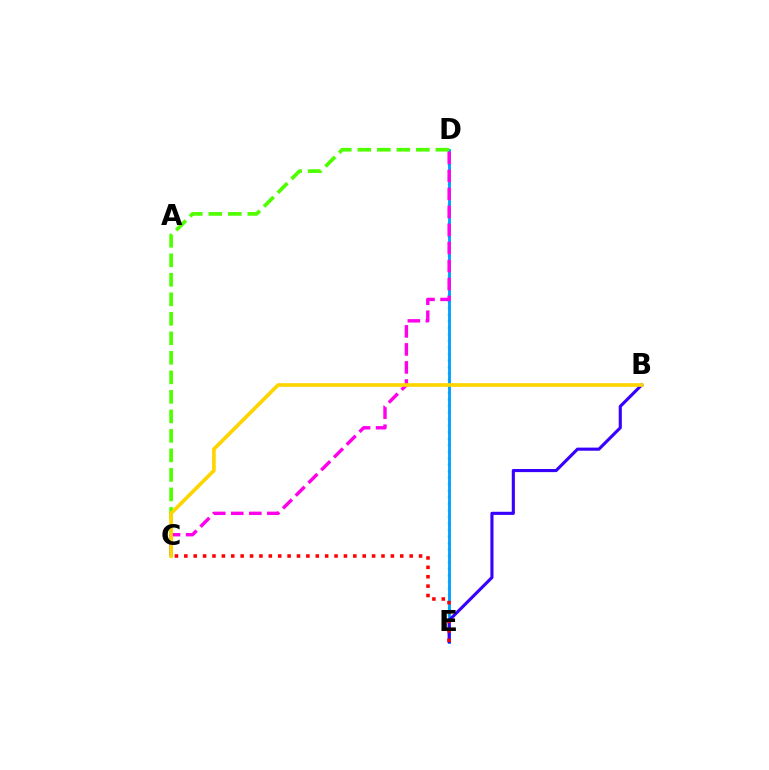{('D', 'E'): [{'color': '#00ff86', 'line_style': 'dotted', 'thickness': 1.77}, {'color': '#009eff', 'line_style': 'solid', 'thickness': 2.03}], ('B', 'E'): [{'color': '#3700ff', 'line_style': 'solid', 'thickness': 2.24}], ('C', 'D'): [{'color': '#4fff00', 'line_style': 'dashed', 'thickness': 2.65}, {'color': '#ff00ed', 'line_style': 'dashed', 'thickness': 2.45}], ('C', 'E'): [{'color': '#ff0000', 'line_style': 'dotted', 'thickness': 2.55}], ('B', 'C'): [{'color': '#ffd500', 'line_style': 'solid', 'thickness': 2.63}]}